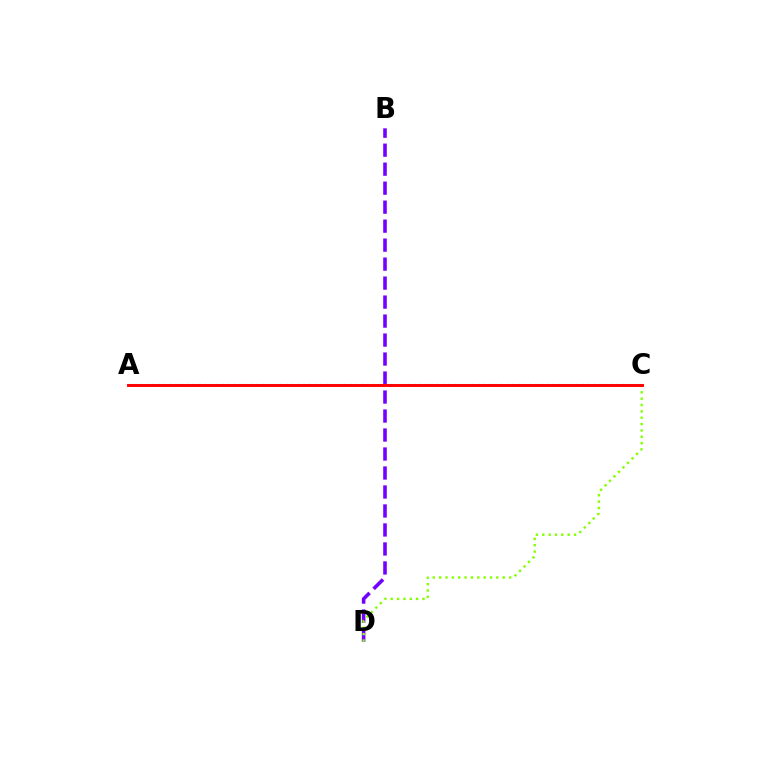{('B', 'D'): [{'color': '#7200ff', 'line_style': 'dashed', 'thickness': 2.58}], ('C', 'D'): [{'color': '#84ff00', 'line_style': 'dotted', 'thickness': 1.73}], ('A', 'C'): [{'color': '#00fff6', 'line_style': 'dotted', 'thickness': 1.58}, {'color': '#ff0000', 'line_style': 'solid', 'thickness': 2.11}]}